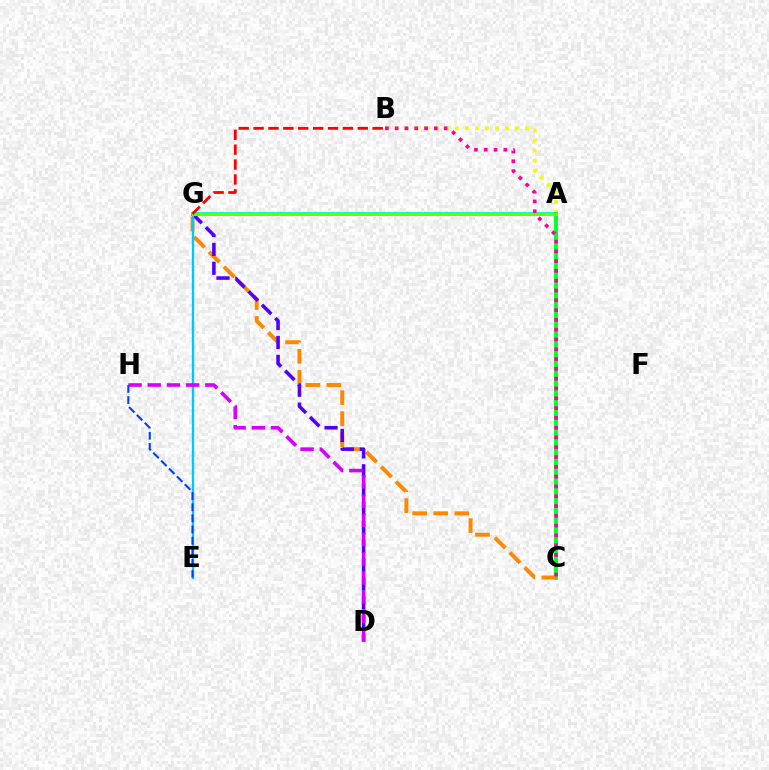{('A', 'B'): [{'color': '#eeff00', 'line_style': 'dotted', 'thickness': 2.72}], ('A', 'G'): [{'color': '#00ffaf', 'line_style': 'solid', 'thickness': 2.77}, {'color': '#66ff00', 'line_style': 'solid', 'thickness': 2.13}], ('A', 'C'): [{'color': '#00ff27', 'line_style': 'solid', 'thickness': 2.79}], ('C', 'G'): [{'color': '#ff8800', 'line_style': 'dashed', 'thickness': 2.86}], ('D', 'G'): [{'color': '#4f00ff', 'line_style': 'dashed', 'thickness': 2.57}], ('E', 'G'): [{'color': '#00c7ff', 'line_style': 'solid', 'thickness': 1.68}], ('D', 'H'): [{'color': '#d600ff', 'line_style': 'dashed', 'thickness': 2.61}], ('B', 'C'): [{'color': '#ff00a0', 'line_style': 'dotted', 'thickness': 2.66}], ('B', 'G'): [{'color': '#ff0000', 'line_style': 'dashed', 'thickness': 2.02}], ('E', 'H'): [{'color': '#003fff', 'line_style': 'dashed', 'thickness': 1.51}]}